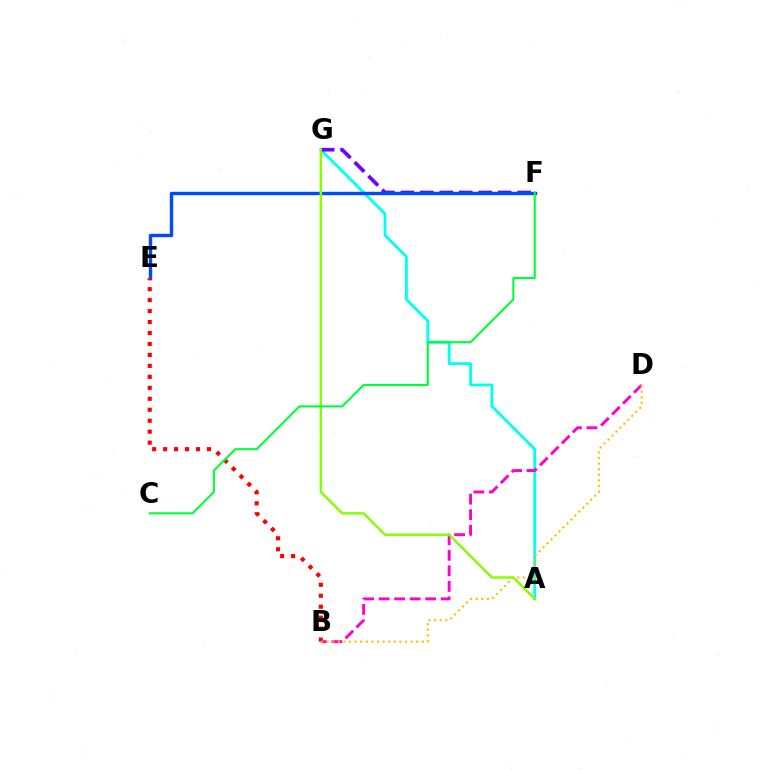{('A', 'G'): [{'color': '#00fff6', 'line_style': 'solid', 'thickness': 2.03}, {'color': '#84ff00', 'line_style': 'solid', 'thickness': 1.77}], ('F', 'G'): [{'color': '#7200ff', 'line_style': 'dashed', 'thickness': 2.65}], ('E', 'F'): [{'color': '#004bff', 'line_style': 'solid', 'thickness': 2.45}], ('B', 'D'): [{'color': '#ff00cf', 'line_style': 'dashed', 'thickness': 2.11}, {'color': '#ffbd00', 'line_style': 'dotted', 'thickness': 1.52}], ('B', 'E'): [{'color': '#ff0000', 'line_style': 'dotted', 'thickness': 2.98}], ('C', 'F'): [{'color': '#00ff39', 'line_style': 'solid', 'thickness': 1.51}]}